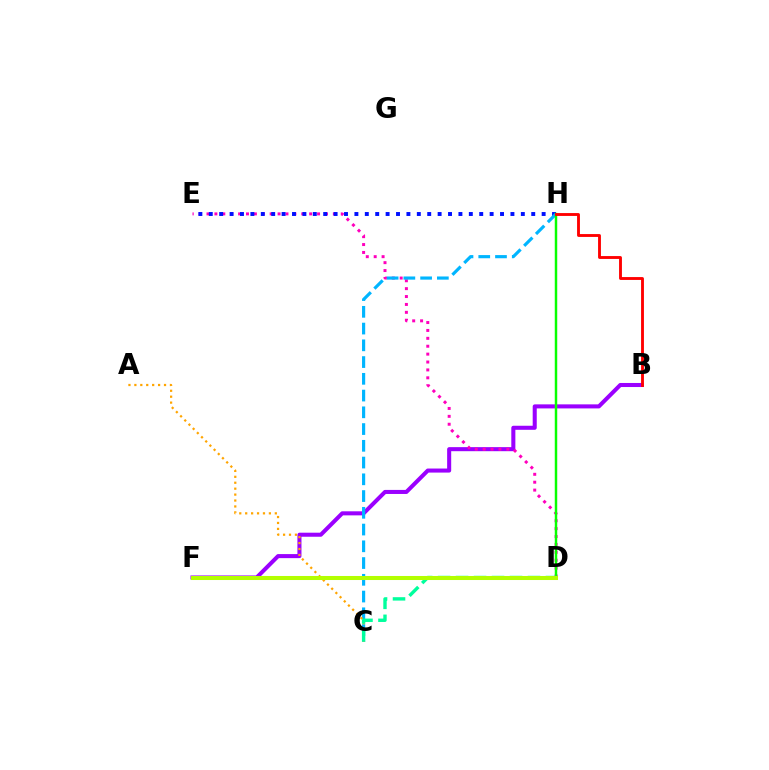{('B', 'F'): [{'color': '#9b00ff', 'line_style': 'solid', 'thickness': 2.92}], ('D', 'E'): [{'color': '#ff00bd', 'line_style': 'dotted', 'thickness': 2.15}], ('E', 'H'): [{'color': '#0010ff', 'line_style': 'dotted', 'thickness': 2.83}], ('C', 'H'): [{'color': '#00b5ff', 'line_style': 'dashed', 'thickness': 2.28}], ('A', 'C'): [{'color': '#ffa500', 'line_style': 'dotted', 'thickness': 1.61}], ('D', 'H'): [{'color': '#08ff00', 'line_style': 'solid', 'thickness': 1.77}], ('B', 'H'): [{'color': '#ff0000', 'line_style': 'solid', 'thickness': 2.06}], ('C', 'D'): [{'color': '#00ff9d', 'line_style': 'dashed', 'thickness': 2.44}], ('D', 'F'): [{'color': '#b3ff00', 'line_style': 'solid', 'thickness': 2.91}]}